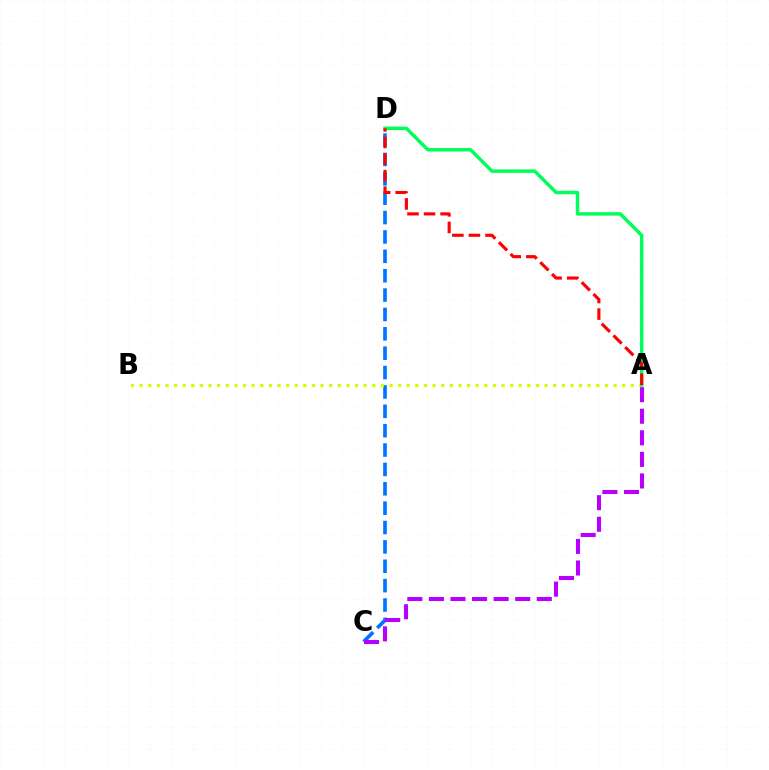{('C', 'D'): [{'color': '#0074ff', 'line_style': 'dashed', 'thickness': 2.63}], ('A', 'C'): [{'color': '#b900ff', 'line_style': 'dashed', 'thickness': 2.93}], ('A', 'B'): [{'color': '#d1ff00', 'line_style': 'dotted', 'thickness': 2.34}], ('A', 'D'): [{'color': '#00ff5c', 'line_style': 'solid', 'thickness': 2.49}, {'color': '#ff0000', 'line_style': 'dashed', 'thickness': 2.25}]}